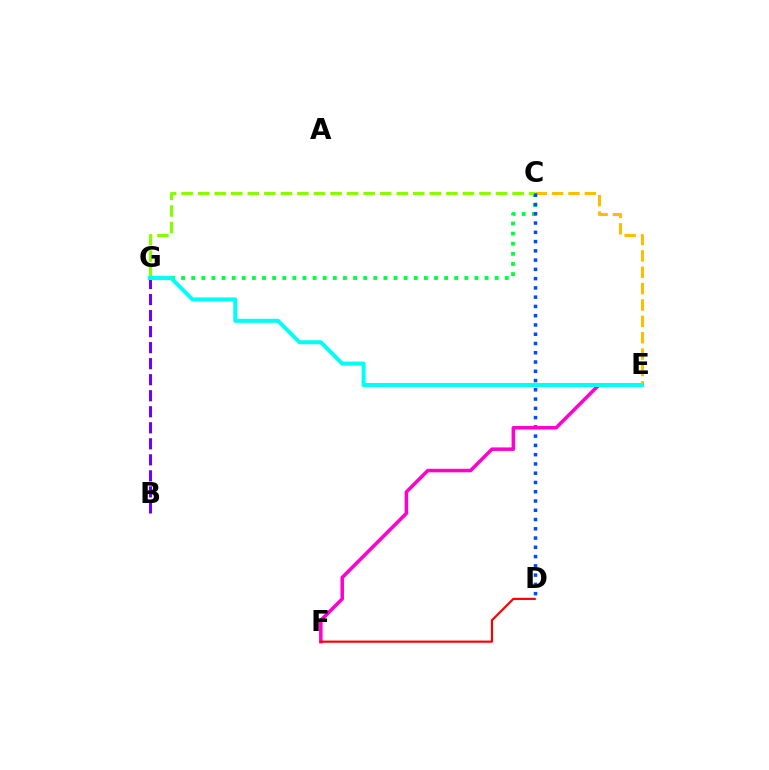{('C', 'E'): [{'color': '#ffbd00', 'line_style': 'dashed', 'thickness': 2.22}], ('B', 'G'): [{'color': '#7200ff', 'line_style': 'dashed', 'thickness': 2.18}], ('C', 'G'): [{'color': '#00ff39', 'line_style': 'dotted', 'thickness': 2.75}, {'color': '#84ff00', 'line_style': 'dashed', 'thickness': 2.25}], ('C', 'D'): [{'color': '#004bff', 'line_style': 'dotted', 'thickness': 2.52}], ('E', 'F'): [{'color': '#ff00cf', 'line_style': 'solid', 'thickness': 2.53}], ('D', 'F'): [{'color': '#ff0000', 'line_style': 'solid', 'thickness': 1.57}], ('E', 'G'): [{'color': '#00fff6', 'line_style': 'solid', 'thickness': 2.9}]}